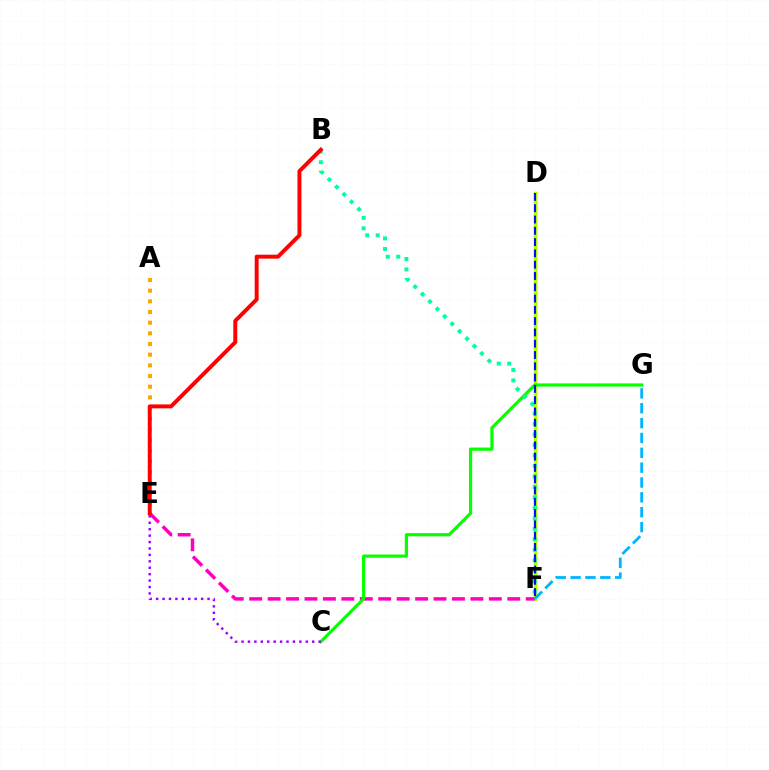{('D', 'F'): [{'color': '#b3ff00', 'line_style': 'solid', 'thickness': 2.5}, {'color': '#0010ff', 'line_style': 'dashed', 'thickness': 1.53}], ('E', 'F'): [{'color': '#ff00bd', 'line_style': 'dashed', 'thickness': 2.5}], ('C', 'G'): [{'color': '#08ff00', 'line_style': 'solid', 'thickness': 2.3}], ('C', 'E'): [{'color': '#9b00ff', 'line_style': 'dotted', 'thickness': 1.75}], ('F', 'G'): [{'color': '#00b5ff', 'line_style': 'dashed', 'thickness': 2.02}], ('B', 'F'): [{'color': '#00ff9d', 'line_style': 'dotted', 'thickness': 2.85}], ('A', 'E'): [{'color': '#ffa500', 'line_style': 'dotted', 'thickness': 2.9}], ('B', 'E'): [{'color': '#ff0000', 'line_style': 'solid', 'thickness': 2.84}]}